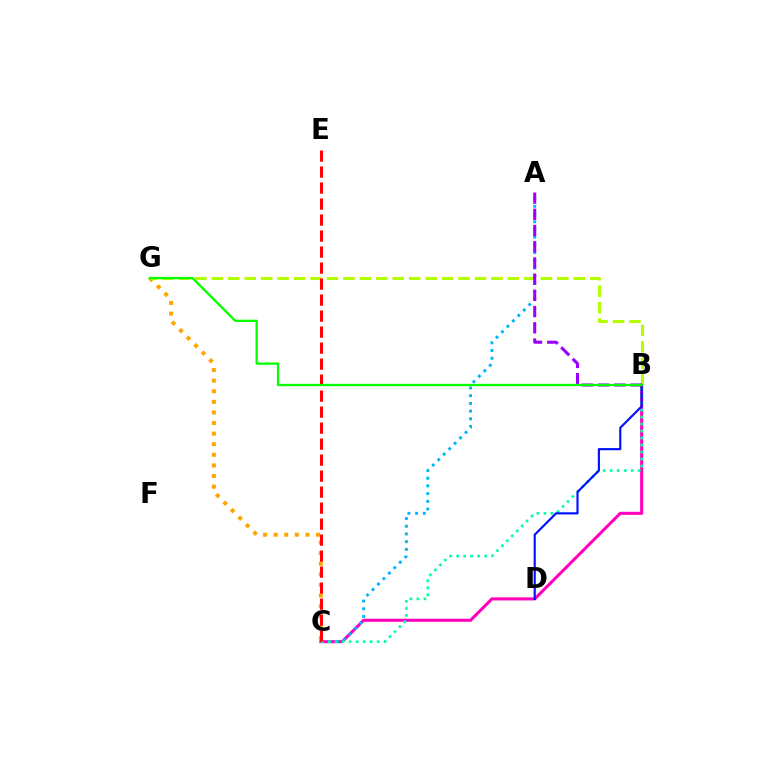{('B', 'C'): [{'color': '#ff00bd', 'line_style': 'solid', 'thickness': 2.2}, {'color': '#00ff9d', 'line_style': 'dotted', 'thickness': 1.9}], ('A', 'C'): [{'color': '#00b5ff', 'line_style': 'dotted', 'thickness': 2.1}], ('C', 'G'): [{'color': '#ffa500', 'line_style': 'dotted', 'thickness': 2.88}], ('B', 'G'): [{'color': '#b3ff00', 'line_style': 'dashed', 'thickness': 2.23}, {'color': '#08ff00', 'line_style': 'solid', 'thickness': 1.66}], ('A', 'B'): [{'color': '#9b00ff', 'line_style': 'dashed', 'thickness': 2.2}], ('C', 'E'): [{'color': '#ff0000', 'line_style': 'dashed', 'thickness': 2.17}], ('B', 'D'): [{'color': '#0010ff', 'line_style': 'solid', 'thickness': 1.55}]}